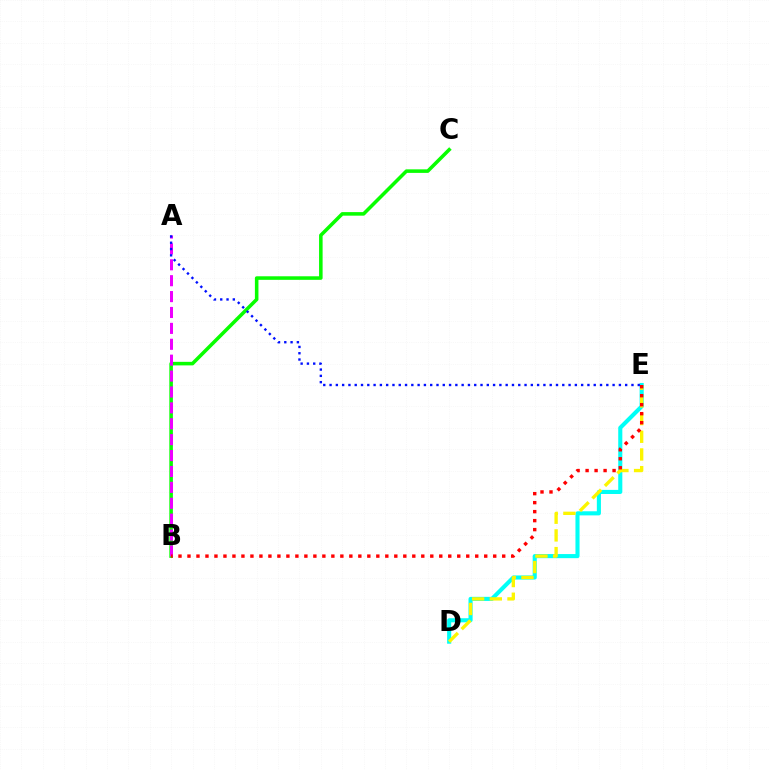{('D', 'E'): [{'color': '#00fff6', 'line_style': 'solid', 'thickness': 2.95}, {'color': '#fcf500', 'line_style': 'dashed', 'thickness': 2.4}], ('B', 'C'): [{'color': '#08ff00', 'line_style': 'solid', 'thickness': 2.56}], ('A', 'B'): [{'color': '#ee00ff', 'line_style': 'dashed', 'thickness': 2.16}], ('A', 'E'): [{'color': '#0010ff', 'line_style': 'dotted', 'thickness': 1.71}], ('B', 'E'): [{'color': '#ff0000', 'line_style': 'dotted', 'thickness': 2.44}]}